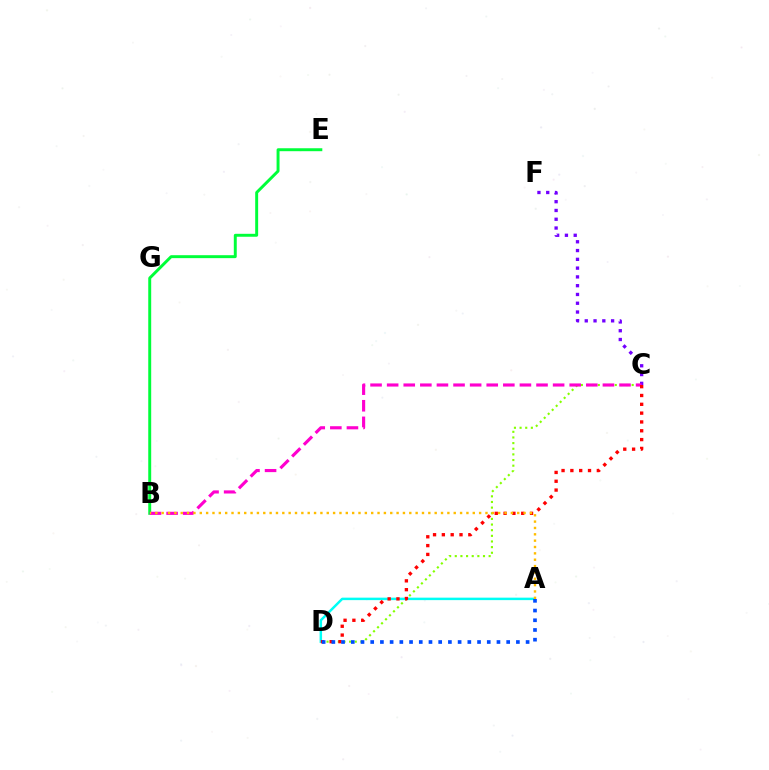{('B', 'E'): [{'color': '#00ff39', 'line_style': 'solid', 'thickness': 2.12}], ('C', 'D'): [{'color': '#84ff00', 'line_style': 'dotted', 'thickness': 1.53}, {'color': '#ff0000', 'line_style': 'dotted', 'thickness': 2.4}], ('A', 'D'): [{'color': '#00fff6', 'line_style': 'solid', 'thickness': 1.78}, {'color': '#004bff', 'line_style': 'dotted', 'thickness': 2.64}], ('C', 'F'): [{'color': '#7200ff', 'line_style': 'dotted', 'thickness': 2.39}], ('B', 'C'): [{'color': '#ff00cf', 'line_style': 'dashed', 'thickness': 2.25}], ('A', 'B'): [{'color': '#ffbd00', 'line_style': 'dotted', 'thickness': 1.72}]}